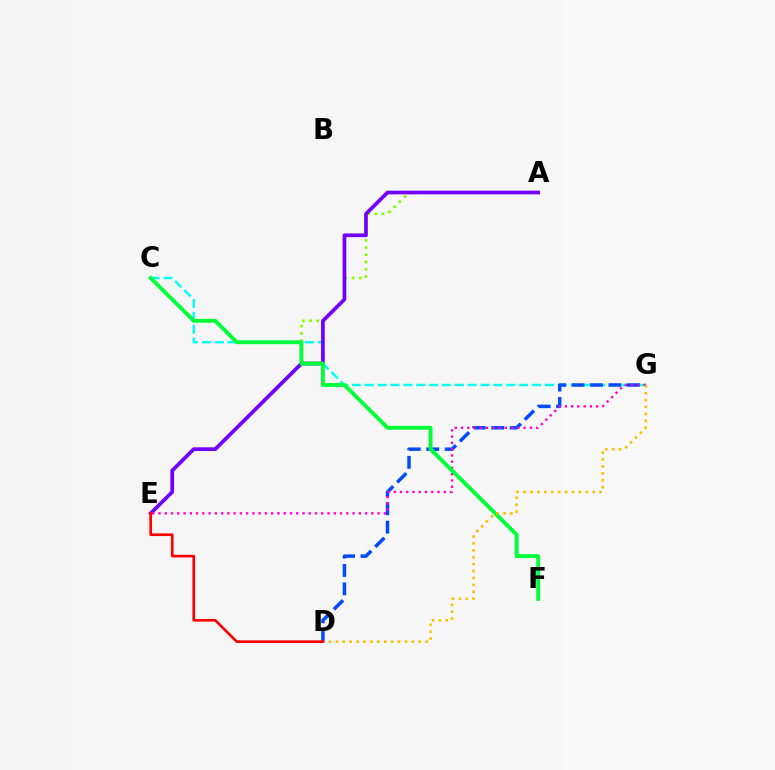{('A', 'E'): [{'color': '#84ff00', 'line_style': 'dotted', 'thickness': 1.97}, {'color': '#7200ff', 'line_style': 'solid', 'thickness': 2.68}], ('C', 'G'): [{'color': '#00fff6', 'line_style': 'dashed', 'thickness': 1.75}], ('D', 'G'): [{'color': '#004bff', 'line_style': 'dashed', 'thickness': 2.51}, {'color': '#ffbd00', 'line_style': 'dotted', 'thickness': 1.88}], ('E', 'G'): [{'color': '#ff00cf', 'line_style': 'dotted', 'thickness': 1.7}], ('C', 'F'): [{'color': '#00ff39', 'line_style': 'solid', 'thickness': 2.8}], ('D', 'E'): [{'color': '#ff0000', 'line_style': 'solid', 'thickness': 1.92}]}